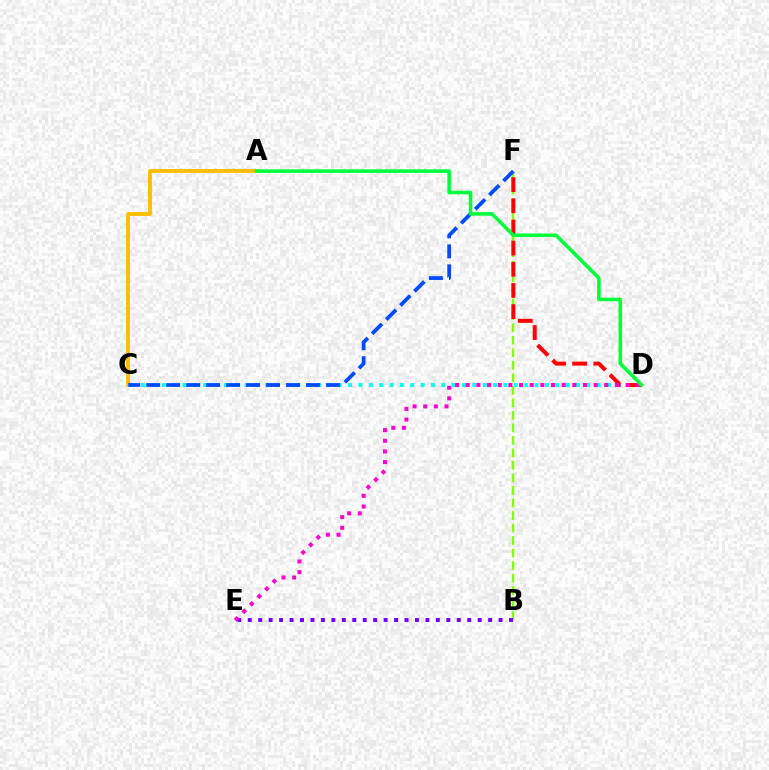{('B', 'F'): [{'color': '#84ff00', 'line_style': 'dashed', 'thickness': 1.7}], ('C', 'D'): [{'color': '#00fff6', 'line_style': 'dotted', 'thickness': 2.81}], ('D', 'F'): [{'color': '#ff0000', 'line_style': 'dashed', 'thickness': 2.87}], ('A', 'C'): [{'color': '#ffbd00', 'line_style': 'solid', 'thickness': 2.75}], ('C', 'F'): [{'color': '#004bff', 'line_style': 'dashed', 'thickness': 2.71}], ('B', 'E'): [{'color': '#7200ff', 'line_style': 'dotted', 'thickness': 2.84}], ('D', 'E'): [{'color': '#ff00cf', 'line_style': 'dotted', 'thickness': 2.9}], ('A', 'D'): [{'color': '#00ff39', 'line_style': 'solid', 'thickness': 2.57}]}